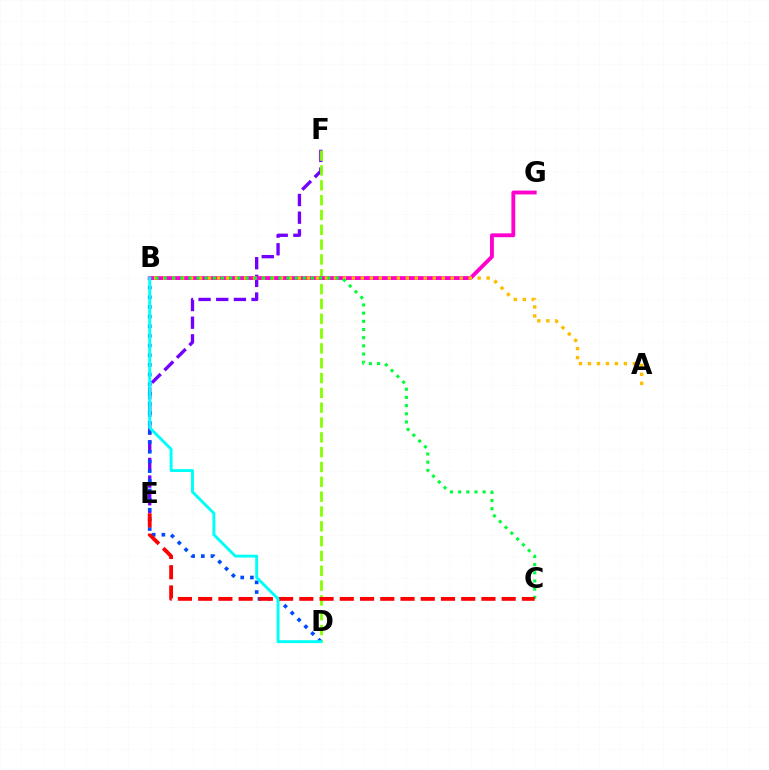{('E', 'F'): [{'color': '#7200ff', 'line_style': 'dashed', 'thickness': 2.4}], ('D', 'F'): [{'color': '#84ff00', 'line_style': 'dashed', 'thickness': 2.01}], ('B', 'D'): [{'color': '#004bff', 'line_style': 'dotted', 'thickness': 2.62}, {'color': '#00fff6', 'line_style': 'solid', 'thickness': 2.1}], ('B', 'G'): [{'color': '#ff00cf', 'line_style': 'solid', 'thickness': 2.77}], ('A', 'B'): [{'color': '#ffbd00', 'line_style': 'dotted', 'thickness': 2.44}], ('B', 'C'): [{'color': '#00ff39', 'line_style': 'dotted', 'thickness': 2.22}], ('C', 'E'): [{'color': '#ff0000', 'line_style': 'dashed', 'thickness': 2.75}]}